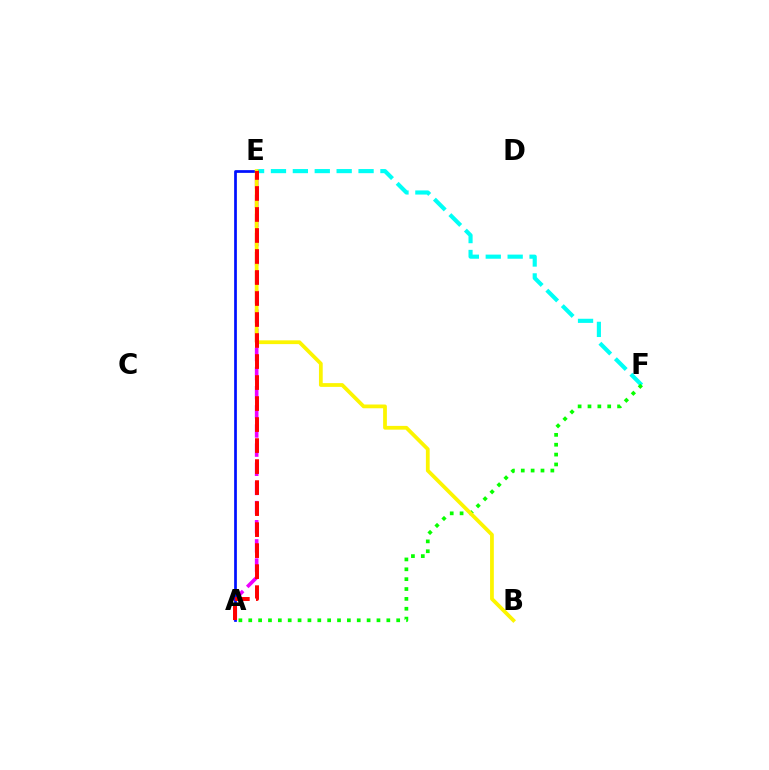{('E', 'F'): [{'color': '#00fff6', 'line_style': 'dashed', 'thickness': 2.97}], ('A', 'E'): [{'color': '#ee00ff', 'line_style': 'dashed', 'thickness': 2.6}, {'color': '#0010ff', 'line_style': 'solid', 'thickness': 1.96}, {'color': '#ff0000', 'line_style': 'dashed', 'thickness': 2.85}], ('A', 'F'): [{'color': '#08ff00', 'line_style': 'dotted', 'thickness': 2.68}], ('B', 'E'): [{'color': '#fcf500', 'line_style': 'solid', 'thickness': 2.71}]}